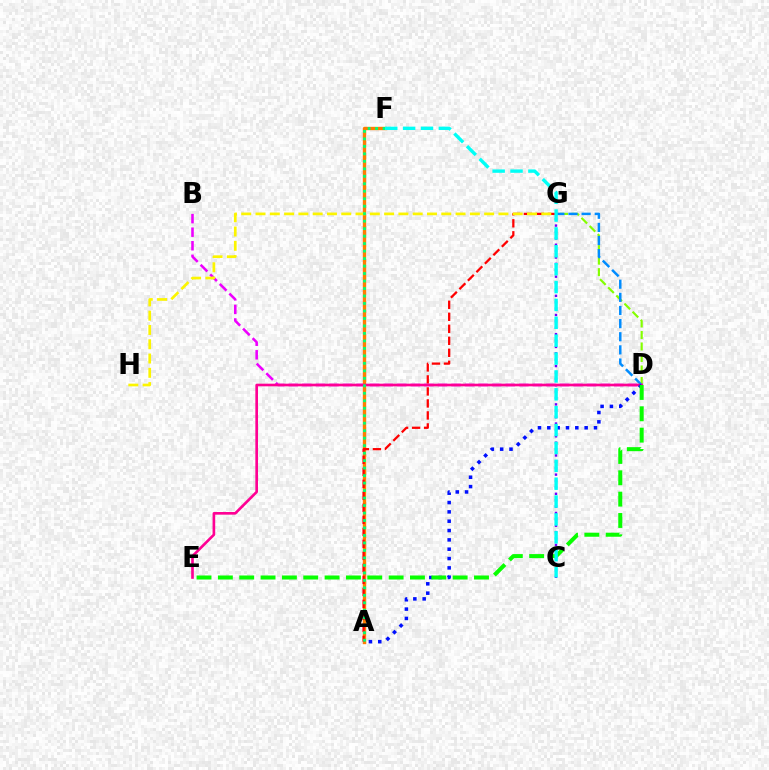{('B', 'D'): [{'color': '#ee00ff', 'line_style': 'dashed', 'thickness': 1.84}], ('D', 'G'): [{'color': '#84ff00', 'line_style': 'dashed', 'thickness': 1.56}, {'color': '#008cff', 'line_style': 'dashed', 'thickness': 1.78}], ('C', 'G'): [{'color': '#7200ff', 'line_style': 'dotted', 'thickness': 1.74}], ('A', 'F'): [{'color': '#ff7c00', 'line_style': 'solid', 'thickness': 2.43}, {'color': '#00ff74', 'line_style': 'dotted', 'thickness': 2.03}], ('A', 'G'): [{'color': '#ff0000', 'line_style': 'dashed', 'thickness': 1.63}], ('D', 'E'): [{'color': '#ff0094', 'line_style': 'solid', 'thickness': 1.9}, {'color': '#08ff00', 'line_style': 'dashed', 'thickness': 2.9}], ('A', 'D'): [{'color': '#0010ff', 'line_style': 'dotted', 'thickness': 2.54}], ('G', 'H'): [{'color': '#fcf500', 'line_style': 'dashed', 'thickness': 1.94}], ('C', 'F'): [{'color': '#00fff6', 'line_style': 'dashed', 'thickness': 2.43}]}